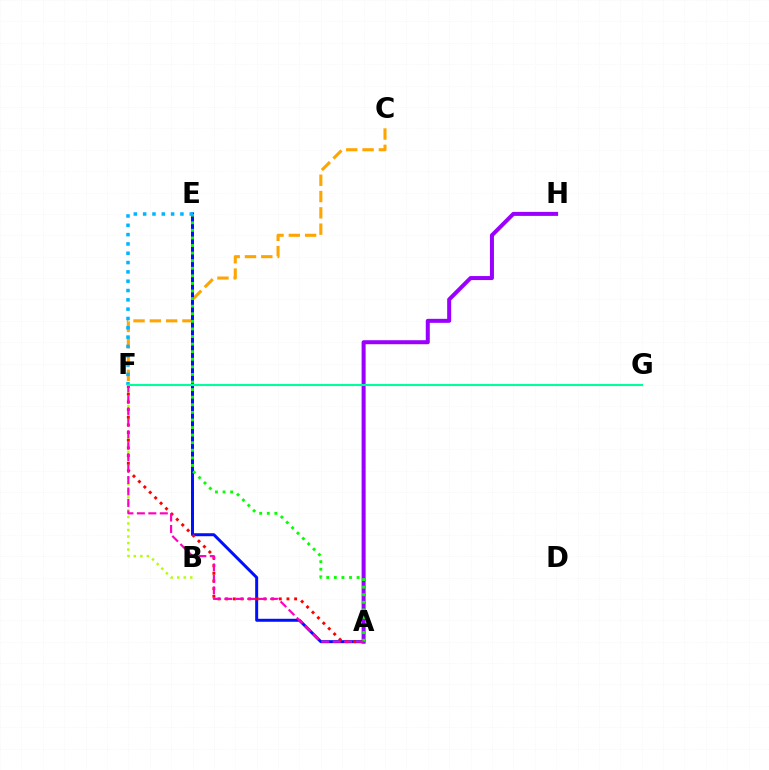{('C', 'F'): [{'color': '#ffa500', 'line_style': 'dashed', 'thickness': 2.22}], ('B', 'F'): [{'color': '#b3ff00', 'line_style': 'dotted', 'thickness': 1.77}], ('A', 'E'): [{'color': '#0010ff', 'line_style': 'solid', 'thickness': 2.15}, {'color': '#08ff00', 'line_style': 'dotted', 'thickness': 2.06}], ('A', 'F'): [{'color': '#ff0000', 'line_style': 'dotted', 'thickness': 2.08}, {'color': '#ff00bd', 'line_style': 'dashed', 'thickness': 1.56}], ('A', 'H'): [{'color': '#9b00ff', 'line_style': 'solid', 'thickness': 2.88}], ('E', 'F'): [{'color': '#00b5ff', 'line_style': 'dotted', 'thickness': 2.53}], ('F', 'G'): [{'color': '#00ff9d', 'line_style': 'solid', 'thickness': 1.51}]}